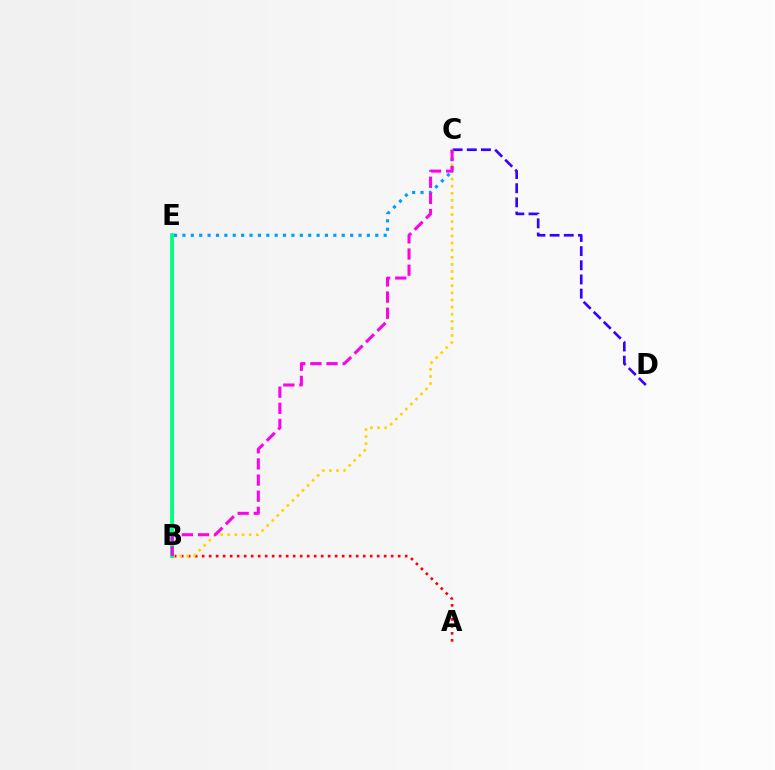{('C', 'D'): [{'color': '#3700ff', 'line_style': 'dashed', 'thickness': 1.92}], ('A', 'B'): [{'color': '#ff0000', 'line_style': 'dotted', 'thickness': 1.9}], ('B', 'C'): [{'color': '#ffd500', 'line_style': 'dotted', 'thickness': 1.93}, {'color': '#ff00ed', 'line_style': 'dashed', 'thickness': 2.19}], ('B', 'E'): [{'color': '#4fff00', 'line_style': 'solid', 'thickness': 2.15}, {'color': '#00ff86', 'line_style': 'solid', 'thickness': 2.7}], ('C', 'E'): [{'color': '#009eff', 'line_style': 'dotted', 'thickness': 2.28}]}